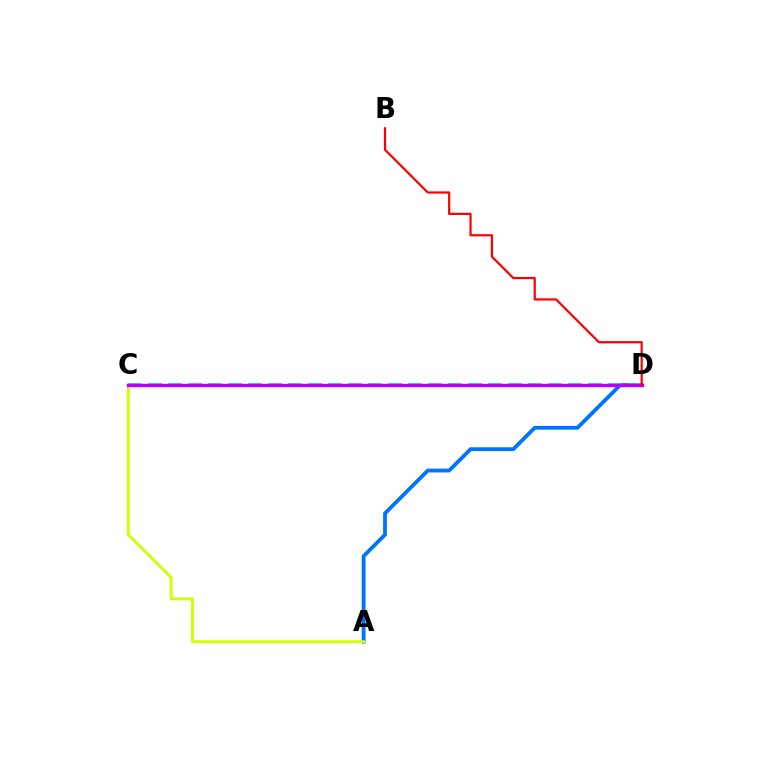{('A', 'D'): [{'color': '#0074ff', 'line_style': 'solid', 'thickness': 2.75}], ('A', 'C'): [{'color': '#d1ff00', 'line_style': 'solid', 'thickness': 2.08}], ('C', 'D'): [{'color': '#00ff5c', 'line_style': 'dashed', 'thickness': 2.72}, {'color': '#b900ff', 'line_style': 'solid', 'thickness': 2.44}], ('B', 'D'): [{'color': '#ff0000', 'line_style': 'solid', 'thickness': 1.59}]}